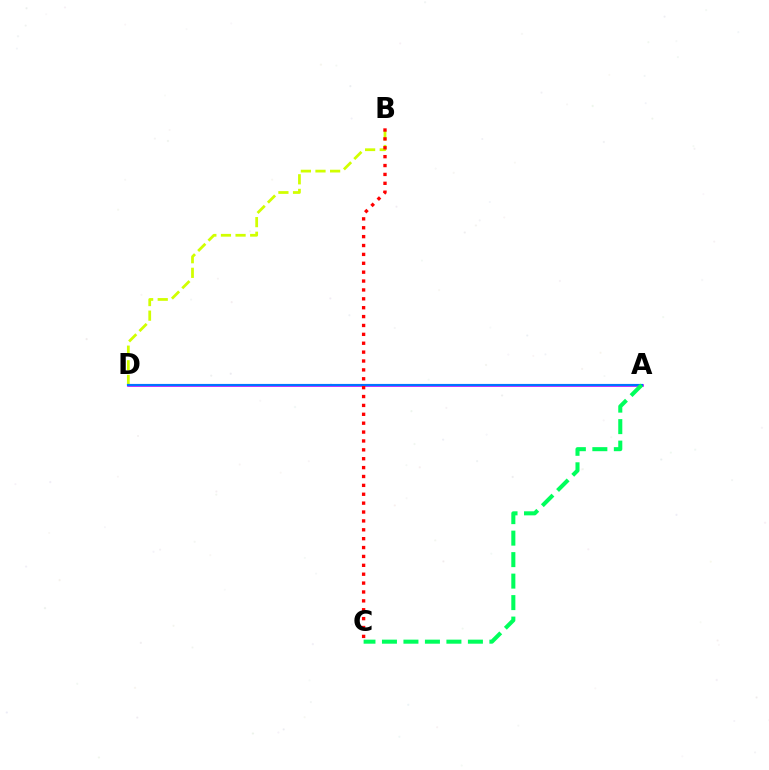{('A', 'D'): [{'color': '#b900ff', 'line_style': 'solid', 'thickness': 1.87}, {'color': '#0074ff', 'line_style': 'solid', 'thickness': 1.55}], ('B', 'D'): [{'color': '#d1ff00', 'line_style': 'dashed', 'thickness': 1.99}], ('B', 'C'): [{'color': '#ff0000', 'line_style': 'dotted', 'thickness': 2.41}], ('A', 'C'): [{'color': '#00ff5c', 'line_style': 'dashed', 'thickness': 2.92}]}